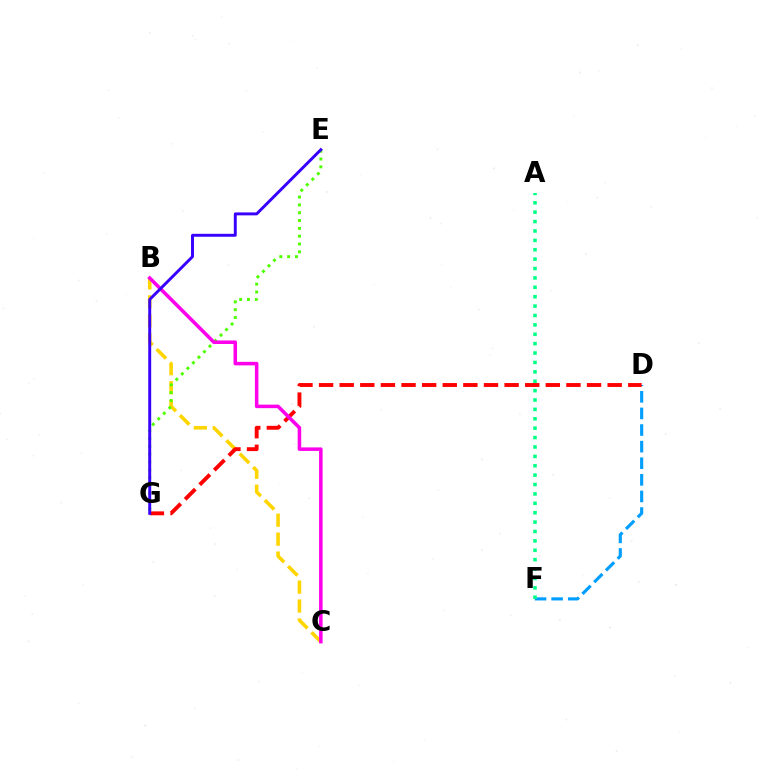{('B', 'C'): [{'color': '#ffd500', 'line_style': 'dashed', 'thickness': 2.57}, {'color': '#ff00ed', 'line_style': 'solid', 'thickness': 2.55}], ('D', 'F'): [{'color': '#009eff', 'line_style': 'dashed', 'thickness': 2.26}], ('A', 'F'): [{'color': '#00ff86', 'line_style': 'dotted', 'thickness': 2.55}], ('E', 'G'): [{'color': '#4fff00', 'line_style': 'dotted', 'thickness': 2.13}, {'color': '#3700ff', 'line_style': 'solid', 'thickness': 2.11}], ('D', 'G'): [{'color': '#ff0000', 'line_style': 'dashed', 'thickness': 2.8}]}